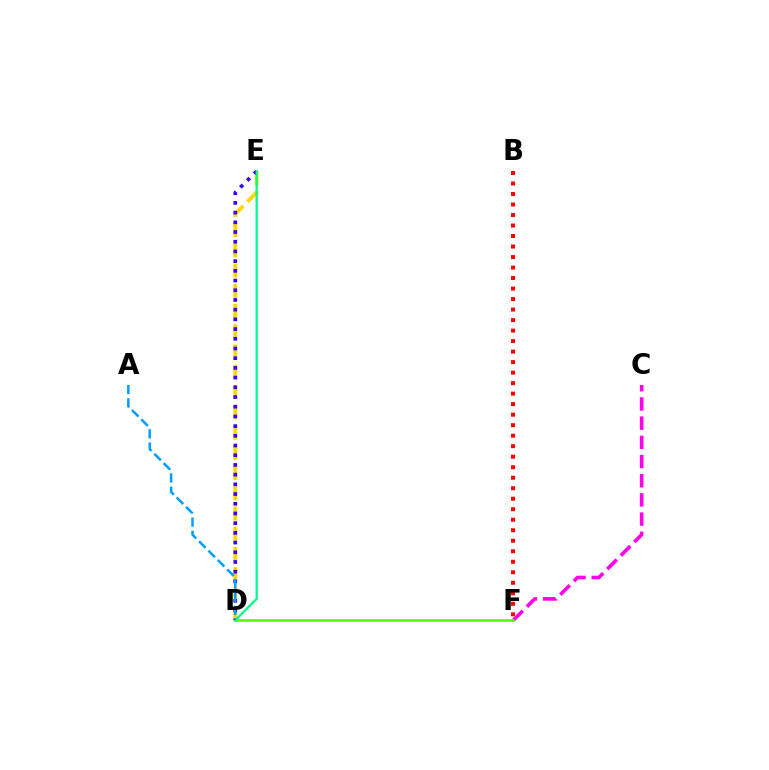{('C', 'F'): [{'color': '#ff00ed', 'line_style': 'dashed', 'thickness': 2.61}], ('D', 'E'): [{'color': '#ffd500', 'line_style': 'dashed', 'thickness': 2.75}, {'color': '#3700ff', 'line_style': 'dotted', 'thickness': 2.64}, {'color': '#00ff86', 'line_style': 'solid', 'thickness': 1.65}], ('D', 'F'): [{'color': '#4fff00', 'line_style': 'solid', 'thickness': 1.86}], ('B', 'F'): [{'color': '#ff0000', 'line_style': 'dotted', 'thickness': 2.85}], ('A', 'D'): [{'color': '#009eff', 'line_style': 'dashed', 'thickness': 1.8}]}